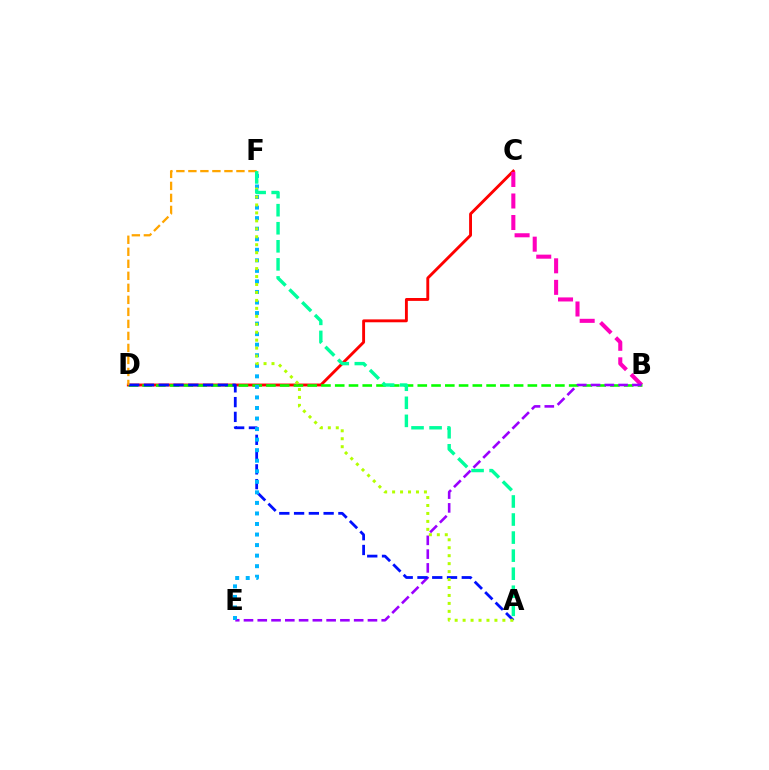{('C', 'D'): [{'color': '#ff0000', 'line_style': 'solid', 'thickness': 2.08}], ('B', 'C'): [{'color': '#ff00bd', 'line_style': 'dashed', 'thickness': 2.92}], ('B', 'D'): [{'color': '#08ff00', 'line_style': 'dashed', 'thickness': 1.87}], ('B', 'E'): [{'color': '#9b00ff', 'line_style': 'dashed', 'thickness': 1.87}], ('A', 'D'): [{'color': '#0010ff', 'line_style': 'dashed', 'thickness': 2.01}], ('E', 'F'): [{'color': '#00b5ff', 'line_style': 'dotted', 'thickness': 2.87}], ('A', 'F'): [{'color': '#b3ff00', 'line_style': 'dotted', 'thickness': 2.16}, {'color': '#00ff9d', 'line_style': 'dashed', 'thickness': 2.45}], ('D', 'F'): [{'color': '#ffa500', 'line_style': 'dashed', 'thickness': 1.63}]}